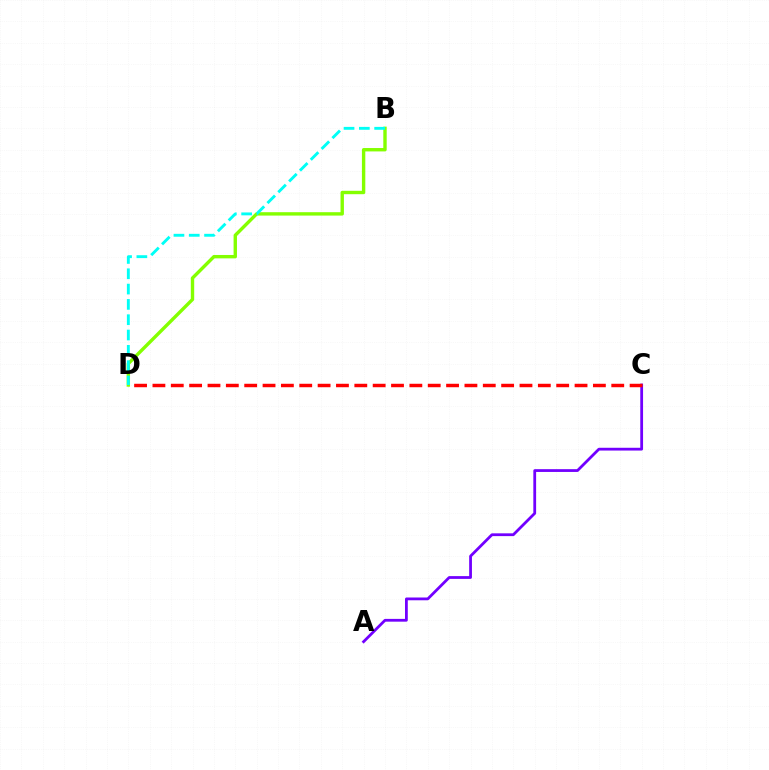{('A', 'C'): [{'color': '#7200ff', 'line_style': 'solid', 'thickness': 2.0}], ('C', 'D'): [{'color': '#ff0000', 'line_style': 'dashed', 'thickness': 2.49}], ('B', 'D'): [{'color': '#84ff00', 'line_style': 'solid', 'thickness': 2.44}, {'color': '#00fff6', 'line_style': 'dashed', 'thickness': 2.08}]}